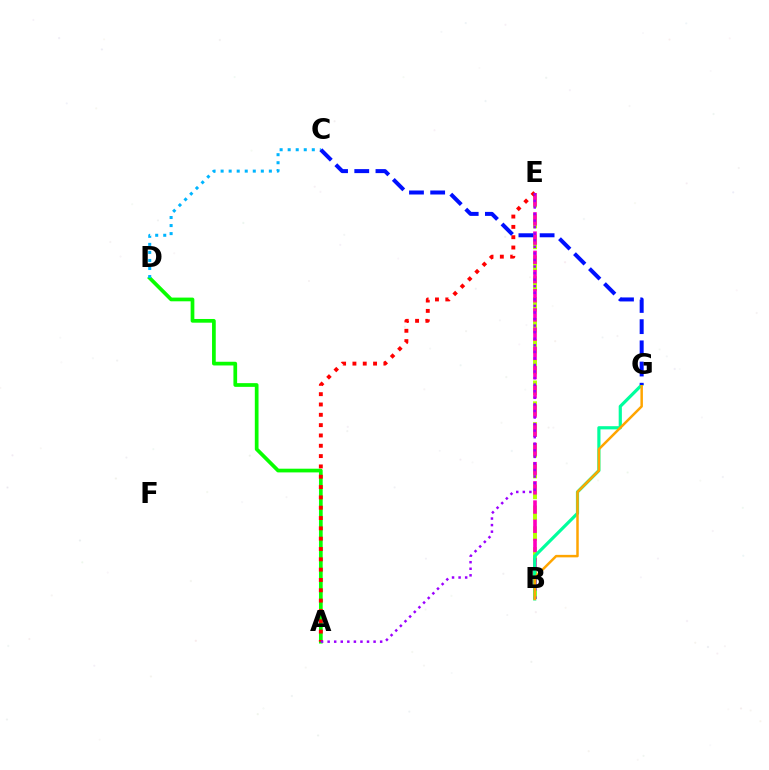{('B', 'E'): [{'color': '#b3ff00', 'line_style': 'dashed', 'thickness': 2.83}, {'color': '#ff00bd', 'line_style': 'dashed', 'thickness': 2.61}], ('A', 'D'): [{'color': '#08ff00', 'line_style': 'solid', 'thickness': 2.67}], ('A', 'E'): [{'color': '#ff0000', 'line_style': 'dotted', 'thickness': 2.8}, {'color': '#9b00ff', 'line_style': 'dotted', 'thickness': 1.78}], ('B', 'G'): [{'color': '#00ff9d', 'line_style': 'solid', 'thickness': 2.29}, {'color': '#ffa500', 'line_style': 'solid', 'thickness': 1.79}], ('C', 'D'): [{'color': '#00b5ff', 'line_style': 'dotted', 'thickness': 2.18}], ('C', 'G'): [{'color': '#0010ff', 'line_style': 'dashed', 'thickness': 2.88}]}